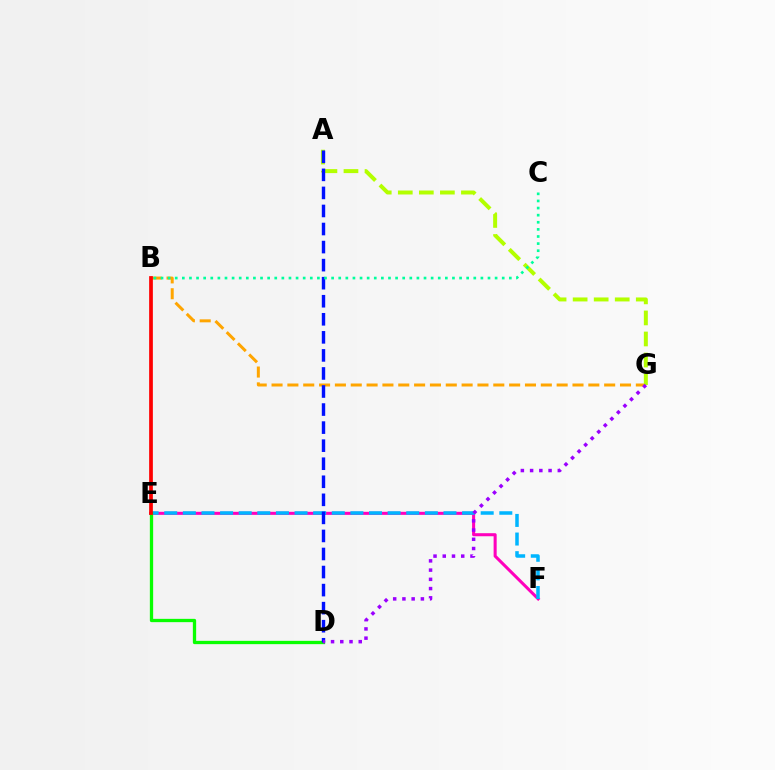{('E', 'F'): [{'color': '#ff00bd', 'line_style': 'solid', 'thickness': 2.2}, {'color': '#00b5ff', 'line_style': 'dashed', 'thickness': 2.53}], ('B', 'G'): [{'color': '#ffa500', 'line_style': 'dashed', 'thickness': 2.15}], ('A', 'G'): [{'color': '#b3ff00', 'line_style': 'dashed', 'thickness': 2.86}], ('D', 'E'): [{'color': '#08ff00', 'line_style': 'solid', 'thickness': 2.37}], ('A', 'D'): [{'color': '#0010ff', 'line_style': 'dashed', 'thickness': 2.45}], ('D', 'G'): [{'color': '#9b00ff', 'line_style': 'dotted', 'thickness': 2.51}], ('B', 'E'): [{'color': '#ff0000', 'line_style': 'solid', 'thickness': 2.69}], ('B', 'C'): [{'color': '#00ff9d', 'line_style': 'dotted', 'thickness': 1.93}]}